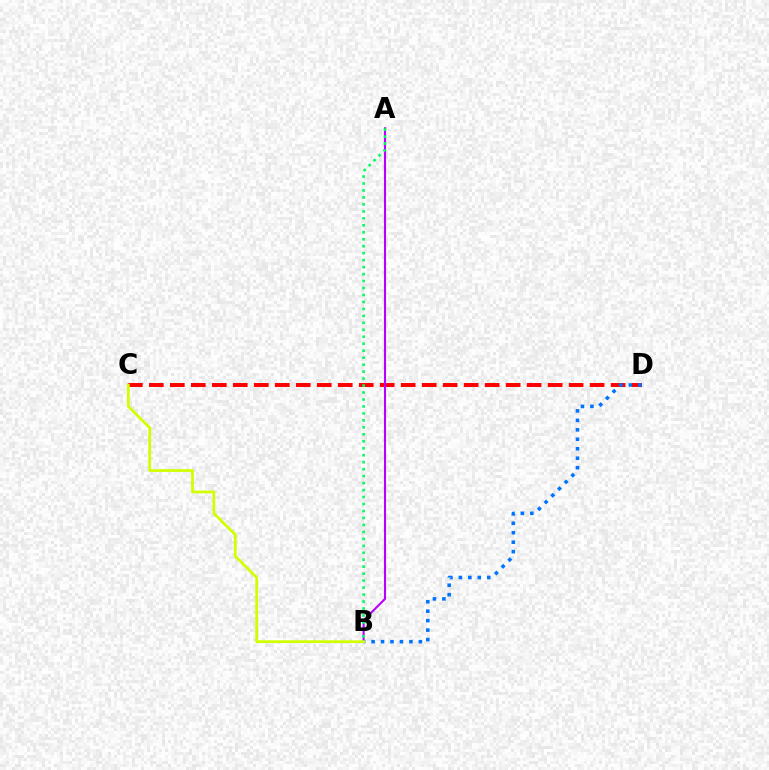{('C', 'D'): [{'color': '#ff0000', 'line_style': 'dashed', 'thickness': 2.85}], ('A', 'B'): [{'color': '#b900ff', 'line_style': 'solid', 'thickness': 1.52}, {'color': '#00ff5c', 'line_style': 'dotted', 'thickness': 1.89}], ('B', 'D'): [{'color': '#0074ff', 'line_style': 'dotted', 'thickness': 2.57}], ('B', 'C'): [{'color': '#d1ff00', 'line_style': 'solid', 'thickness': 1.97}]}